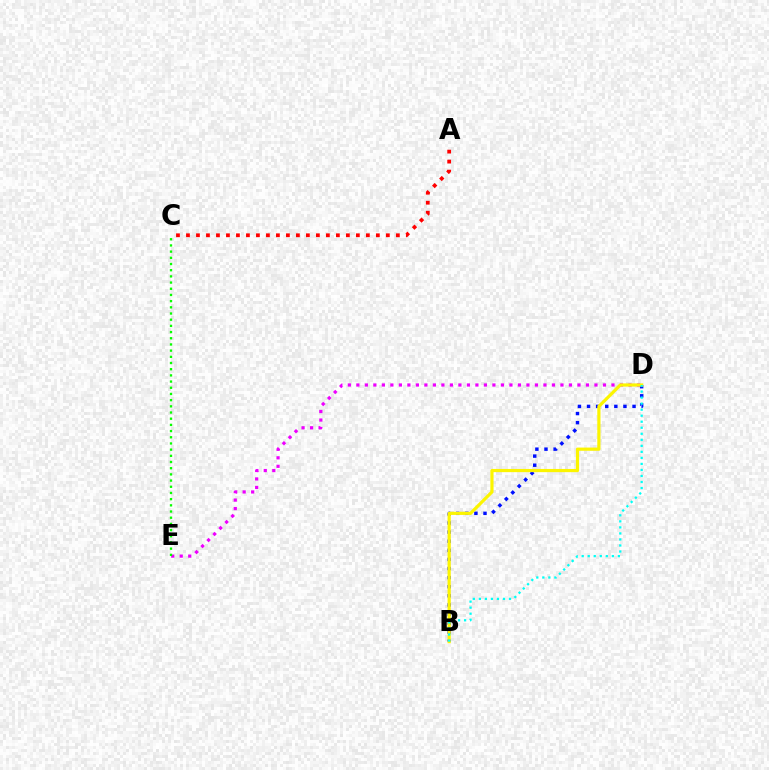{('D', 'E'): [{'color': '#ee00ff', 'line_style': 'dotted', 'thickness': 2.31}], ('B', 'D'): [{'color': '#0010ff', 'line_style': 'dotted', 'thickness': 2.47}, {'color': '#fcf500', 'line_style': 'solid', 'thickness': 2.3}, {'color': '#00fff6', 'line_style': 'dotted', 'thickness': 1.64}], ('A', 'C'): [{'color': '#ff0000', 'line_style': 'dotted', 'thickness': 2.72}], ('C', 'E'): [{'color': '#08ff00', 'line_style': 'dotted', 'thickness': 1.68}]}